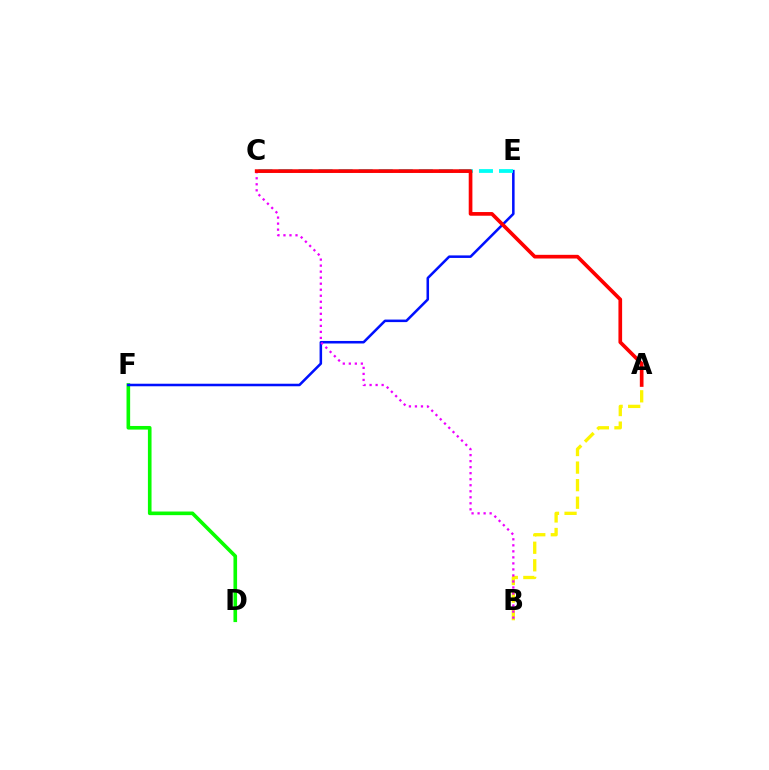{('D', 'F'): [{'color': '#08ff00', 'line_style': 'solid', 'thickness': 2.61}], ('A', 'B'): [{'color': '#fcf500', 'line_style': 'dashed', 'thickness': 2.39}], ('E', 'F'): [{'color': '#0010ff', 'line_style': 'solid', 'thickness': 1.83}], ('B', 'C'): [{'color': '#ee00ff', 'line_style': 'dotted', 'thickness': 1.64}], ('C', 'E'): [{'color': '#00fff6', 'line_style': 'dashed', 'thickness': 2.72}], ('A', 'C'): [{'color': '#ff0000', 'line_style': 'solid', 'thickness': 2.65}]}